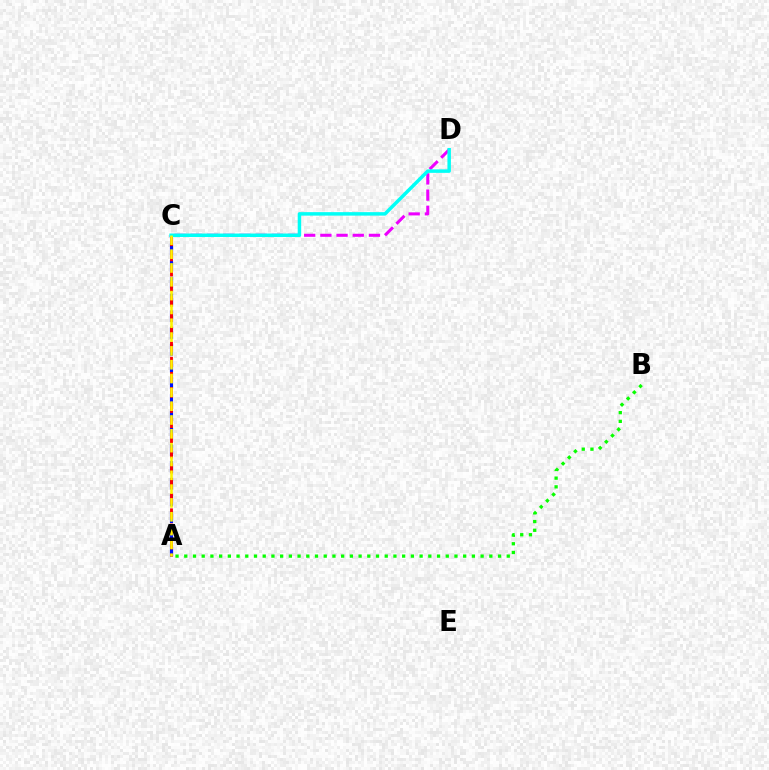{('A', 'C'): [{'color': '#0010ff', 'line_style': 'dashed', 'thickness': 2.27}, {'color': '#ff0000', 'line_style': 'dashed', 'thickness': 2.06}, {'color': '#fcf500', 'line_style': 'dashed', 'thickness': 1.88}], ('C', 'D'): [{'color': '#ee00ff', 'line_style': 'dashed', 'thickness': 2.2}, {'color': '#00fff6', 'line_style': 'solid', 'thickness': 2.51}], ('A', 'B'): [{'color': '#08ff00', 'line_style': 'dotted', 'thickness': 2.37}]}